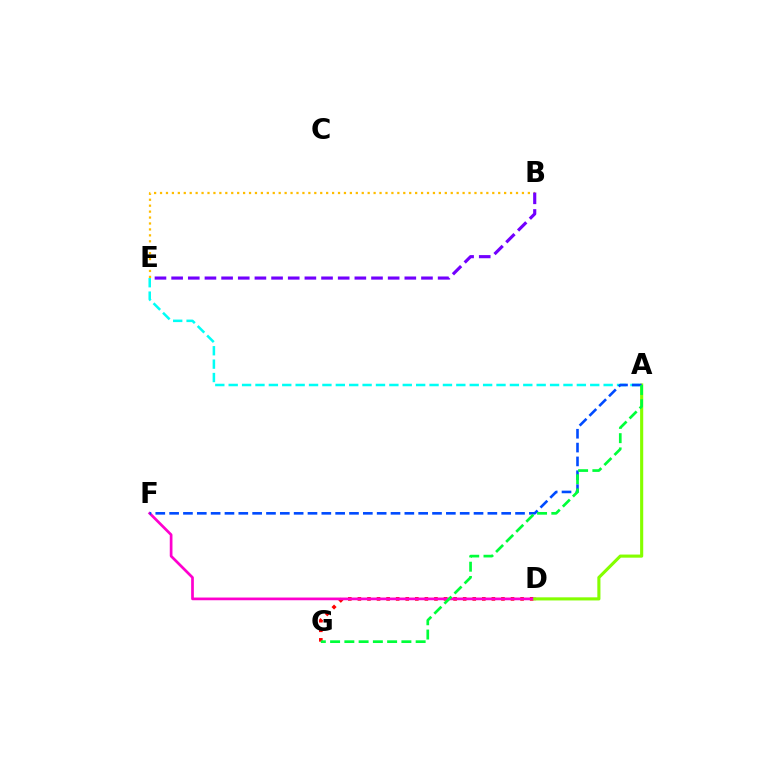{('A', 'E'): [{'color': '#00fff6', 'line_style': 'dashed', 'thickness': 1.82}], ('D', 'G'): [{'color': '#ff0000', 'line_style': 'dotted', 'thickness': 2.6}], ('B', 'E'): [{'color': '#ffbd00', 'line_style': 'dotted', 'thickness': 1.61}, {'color': '#7200ff', 'line_style': 'dashed', 'thickness': 2.26}], ('D', 'F'): [{'color': '#ff00cf', 'line_style': 'solid', 'thickness': 1.95}], ('A', 'D'): [{'color': '#84ff00', 'line_style': 'solid', 'thickness': 2.24}], ('A', 'F'): [{'color': '#004bff', 'line_style': 'dashed', 'thickness': 1.88}], ('A', 'G'): [{'color': '#00ff39', 'line_style': 'dashed', 'thickness': 1.94}]}